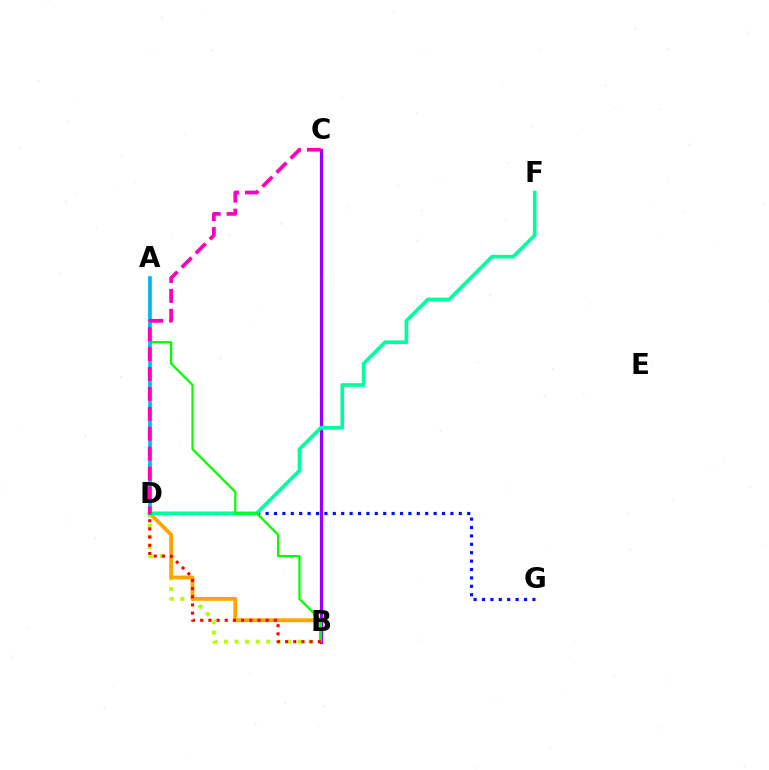{('D', 'G'): [{'color': '#0010ff', 'line_style': 'dotted', 'thickness': 2.28}], ('B', 'D'): [{'color': '#b3ff00', 'line_style': 'dotted', 'thickness': 2.87}, {'color': '#ffa500', 'line_style': 'solid', 'thickness': 2.76}, {'color': '#ff0000', 'line_style': 'dotted', 'thickness': 2.22}], ('B', 'C'): [{'color': '#9b00ff', 'line_style': 'solid', 'thickness': 2.33}], ('D', 'F'): [{'color': '#00ff9d', 'line_style': 'solid', 'thickness': 2.64}], ('A', 'B'): [{'color': '#08ff00', 'line_style': 'solid', 'thickness': 1.63}], ('A', 'D'): [{'color': '#00b5ff', 'line_style': 'solid', 'thickness': 2.63}], ('C', 'D'): [{'color': '#ff00bd', 'line_style': 'dashed', 'thickness': 2.7}]}